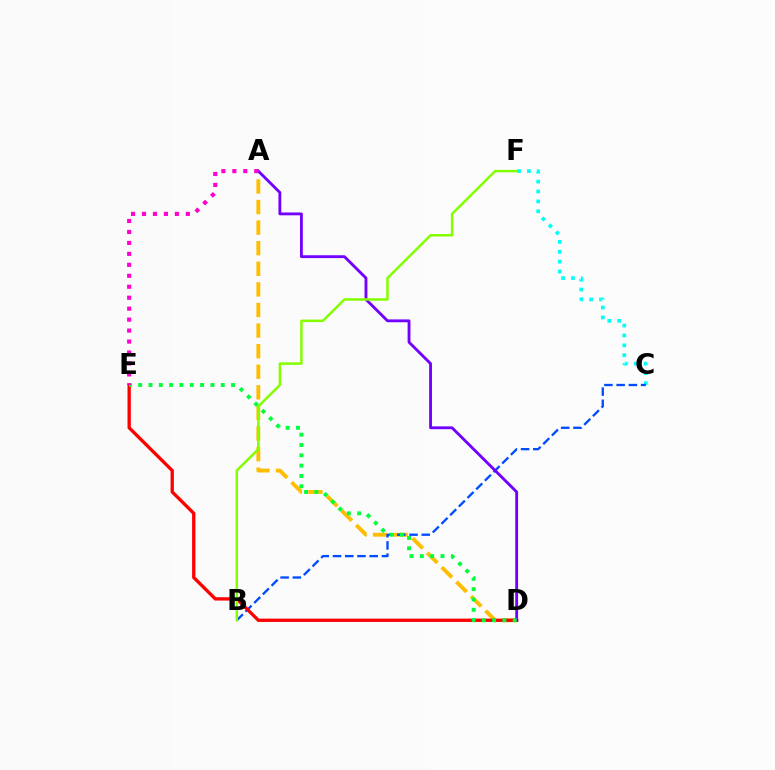{('C', 'F'): [{'color': '#00fff6', 'line_style': 'dotted', 'thickness': 2.69}], ('A', 'D'): [{'color': '#ffbd00', 'line_style': 'dashed', 'thickness': 2.8}, {'color': '#7200ff', 'line_style': 'solid', 'thickness': 2.05}], ('B', 'C'): [{'color': '#004bff', 'line_style': 'dashed', 'thickness': 1.66}], ('D', 'E'): [{'color': '#ff0000', 'line_style': 'solid', 'thickness': 2.39}, {'color': '#00ff39', 'line_style': 'dotted', 'thickness': 2.8}], ('B', 'F'): [{'color': '#84ff00', 'line_style': 'solid', 'thickness': 1.81}], ('A', 'E'): [{'color': '#ff00cf', 'line_style': 'dotted', 'thickness': 2.98}]}